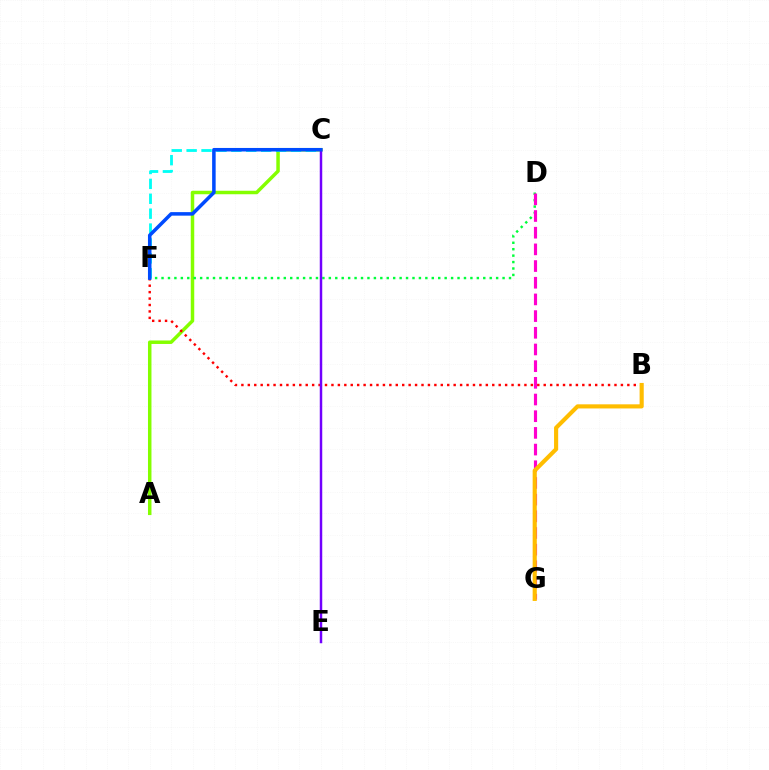{('A', 'C'): [{'color': '#84ff00', 'line_style': 'solid', 'thickness': 2.51}], ('C', 'F'): [{'color': '#00fff6', 'line_style': 'dashed', 'thickness': 2.02}, {'color': '#004bff', 'line_style': 'solid', 'thickness': 2.54}], ('B', 'F'): [{'color': '#ff0000', 'line_style': 'dotted', 'thickness': 1.75}], ('D', 'F'): [{'color': '#00ff39', 'line_style': 'dotted', 'thickness': 1.75}], ('C', 'E'): [{'color': '#7200ff', 'line_style': 'solid', 'thickness': 1.78}], ('D', 'G'): [{'color': '#ff00cf', 'line_style': 'dashed', 'thickness': 2.27}], ('B', 'G'): [{'color': '#ffbd00', 'line_style': 'solid', 'thickness': 2.97}]}